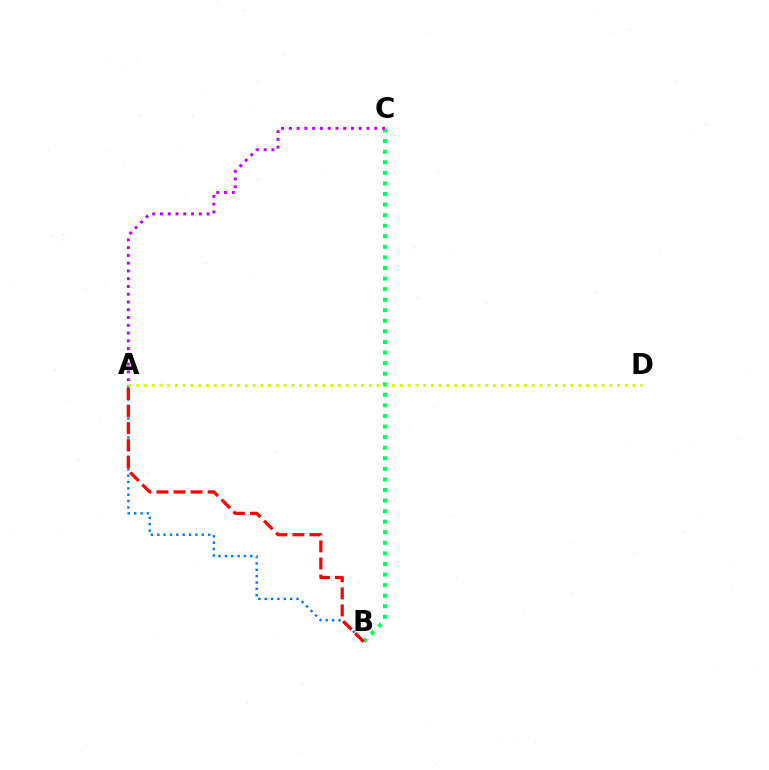{('A', 'B'): [{'color': '#0074ff', 'line_style': 'dotted', 'thickness': 1.73}, {'color': '#ff0000', 'line_style': 'dashed', 'thickness': 2.32}], ('A', 'D'): [{'color': '#d1ff00', 'line_style': 'dotted', 'thickness': 2.11}], ('B', 'C'): [{'color': '#00ff5c', 'line_style': 'dotted', 'thickness': 2.87}], ('A', 'C'): [{'color': '#b900ff', 'line_style': 'dotted', 'thickness': 2.11}]}